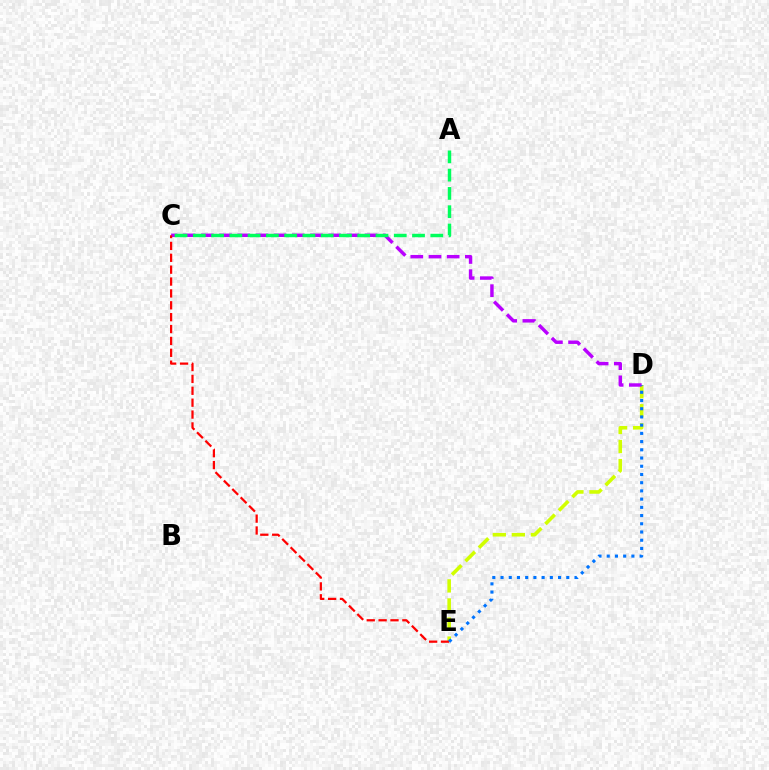{('D', 'E'): [{'color': '#d1ff00', 'line_style': 'dashed', 'thickness': 2.59}, {'color': '#0074ff', 'line_style': 'dotted', 'thickness': 2.23}], ('C', 'D'): [{'color': '#b900ff', 'line_style': 'dashed', 'thickness': 2.47}], ('A', 'C'): [{'color': '#00ff5c', 'line_style': 'dashed', 'thickness': 2.48}], ('C', 'E'): [{'color': '#ff0000', 'line_style': 'dashed', 'thickness': 1.61}]}